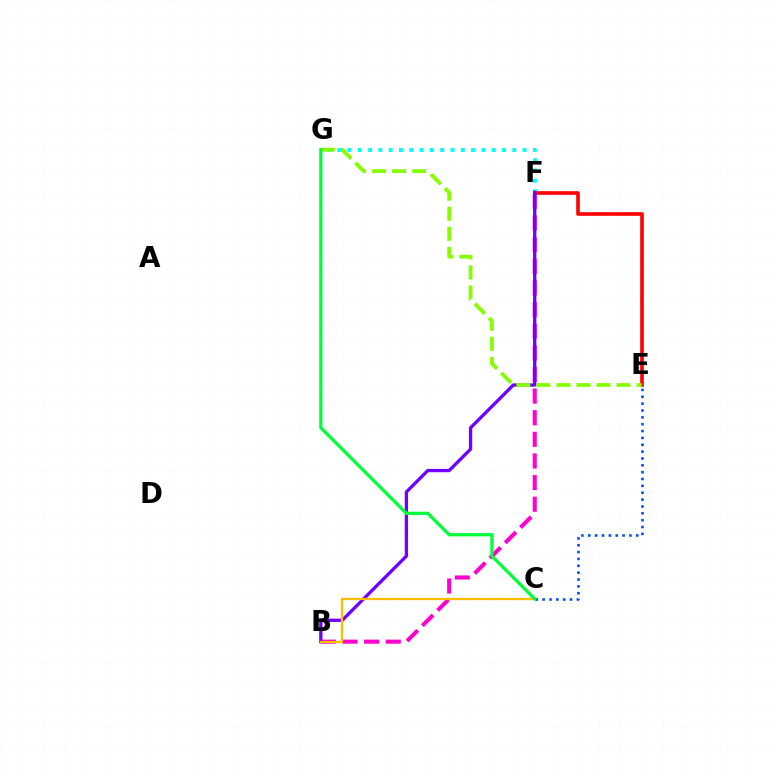{('F', 'G'): [{'color': '#00fff6', 'line_style': 'dotted', 'thickness': 2.8}], ('E', 'F'): [{'color': '#ff0000', 'line_style': 'solid', 'thickness': 2.6}], ('B', 'F'): [{'color': '#ff00cf', 'line_style': 'dashed', 'thickness': 2.94}, {'color': '#7200ff', 'line_style': 'solid', 'thickness': 2.39}], ('B', 'C'): [{'color': '#ffbd00', 'line_style': 'solid', 'thickness': 1.66}], ('E', 'G'): [{'color': '#84ff00', 'line_style': 'dashed', 'thickness': 2.72}], ('C', 'E'): [{'color': '#004bff', 'line_style': 'dotted', 'thickness': 1.86}], ('C', 'G'): [{'color': '#00ff39', 'line_style': 'solid', 'thickness': 2.32}]}